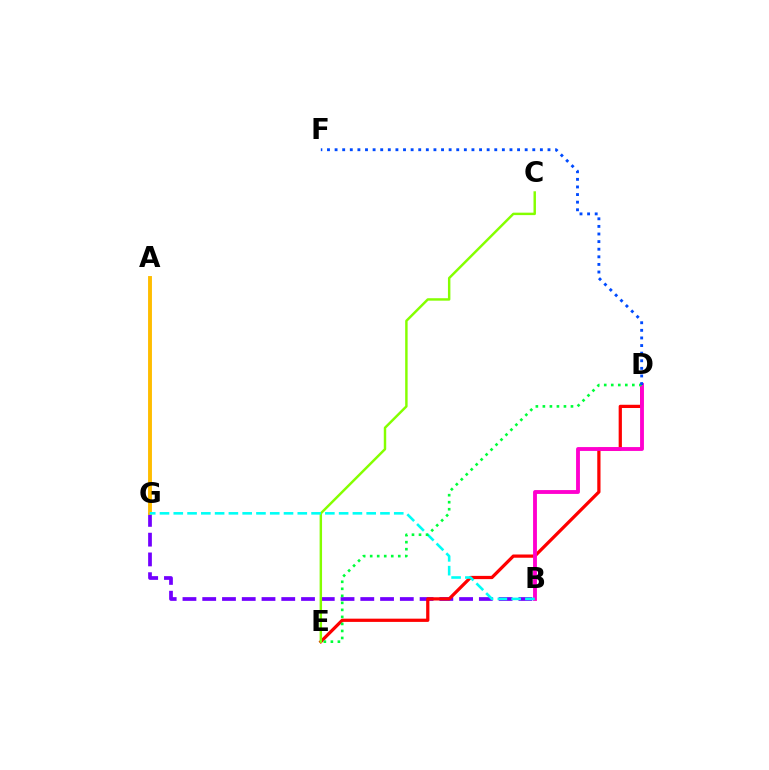{('B', 'G'): [{'color': '#7200ff', 'line_style': 'dashed', 'thickness': 2.68}, {'color': '#00fff6', 'line_style': 'dashed', 'thickness': 1.87}], ('D', 'E'): [{'color': '#ff0000', 'line_style': 'solid', 'thickness': 2.33}, {'color': '#00ff39', 'line_style': 'dotted', 'thickness': 1.91}], ('A', 'G'): [{'color': '#ffbd00', 'line_style': 'solid', 'thickness': 2.8}], ('B', 'D'): [{'color': '#ff00cf', 'line_style': 'solid', 'thickness': 2.77}], ('C', 'E'): [{'color': '#84ff00', 'line_style': 'solid', 'thickness': 1.76}], ('D', 'F'): [{'color': '#004bff', 'line_style': 'dotted', 'thickness': 2.07}]}